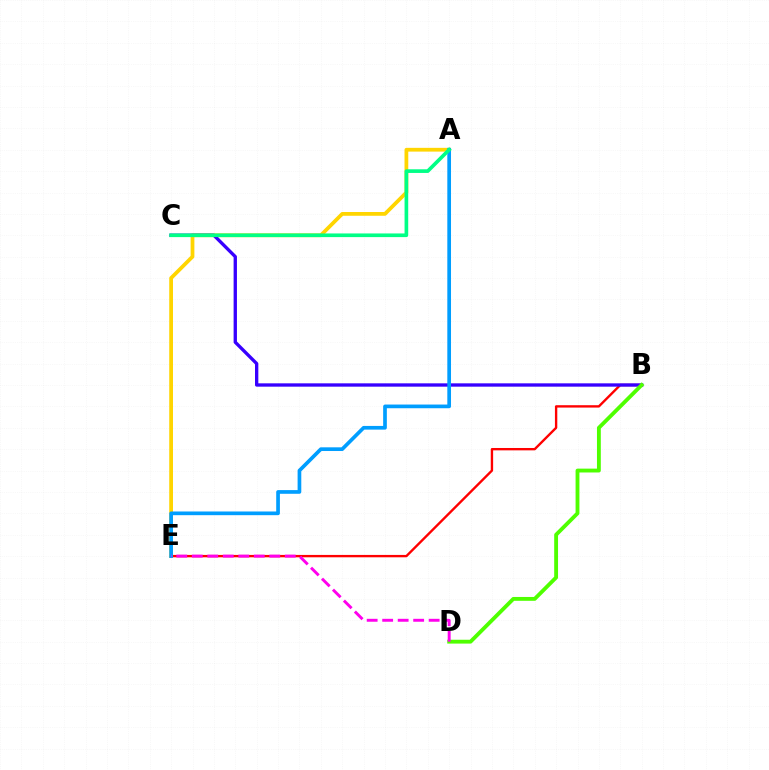{('B', 'E'): [{'color': '#ff0000', 'line_style': 'solid', 'thickness': 1.71}], ('A', 'E'): [{'color': '#ffd500', 'line_style': 'solid', 'thickness': 2.71}, {'color': '#009eff', 'line_style': 'solid', 'thickness': 2.66}], ('B', 'C'): [{'color': '#3700ff', 'line_style': 'solid', 'thickness': 2.4}], ('A', 'C'): [{'color': '#00ff86', 'line_style': 'solid', 'thickness': 2.64}], ('B', 'D'): [{'color': '#4fff00', 'line_style': 'solid', 'thickness': 2.77}], ('D', 'E'): [{'color': '#ff00ed', 'line_style': 'dashed', 'thickness': 2.11}]}